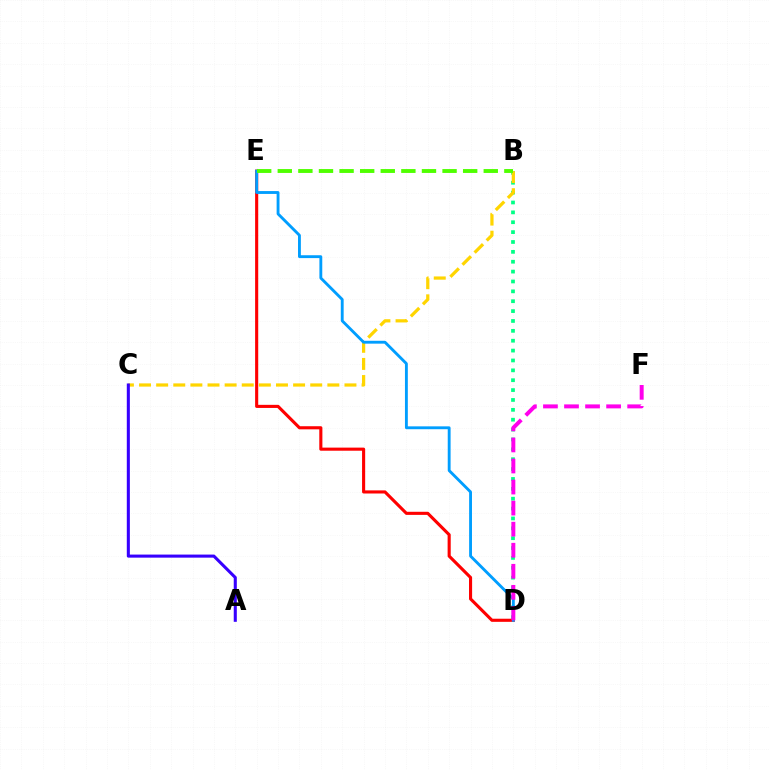{('B', 'D'): [{'color': '#00ff86', 'line_style': 'dotted', 'thickness': 2.68}], ('D', 'E'): [{'color': '#ff0000', 'line_style': 'solid', 'thickness': 2.24}, {'color': '#009eff', 'line_style': 'solid', 'thickness': 2.06}], ('B', 'C'): [{'color': '#ffd500', 'line_style': 'dashed', 'thickness': 2.33}], ('B', 'E'): [{'color': '#4fff00', 'line_style': 'dashed', 'thickness': 2.8}], ('D', 'F'): [{'color': '#ff00ed', 'line_style': 'dashed', 'thickness': 2.86}], ('A', 'C'): [{'color': '#3700ff', 'line_style': 'solid', 'thickness': 2.21}]}